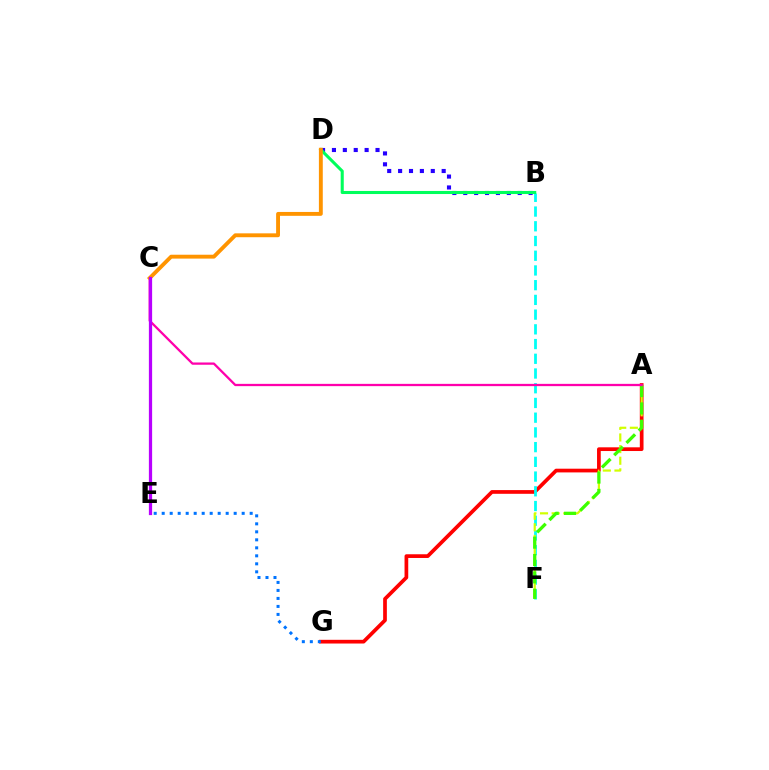{('A', 'G'): [{'color': '#ff0000', 'line_style': 'solid', 'thickness': 2.67}], ('B', 'D'): [{'color': '#2500ff', 'line_style': 'dotted', 'thickness': 2.96}, {'color': '#00ff5c', 'line_style': 'solid', 'thickness': 2.21}], ('B', 'F'): [{'color': '#00fff6', 'line_style': 'dashed', 'thickness': 2.0}], ('A', 'F'): [{'color': '#d1ff00', 'line_style': 'dashed', 'thickness': 1.58}, {'color': '#3dff00', 'line_style': 'dashed', 'thickness': 2.36}], ('A', 'C'): [{'color': '#ff00ac', 'line_style': 'solid', 'thickness': 1.64}], ('C', 'D'): [{'color': '#ff9400', 'line_style': 'solid', 'thickness': 2.79}], ('E', 'G'): [{'color': '#0074ff', 'line_style': 'dotted', 'thickness': 2.17}], ('C', 'E'): [{'color': '#b900ff', 'line_style': 'solid', 'thickness': 2.33}]}